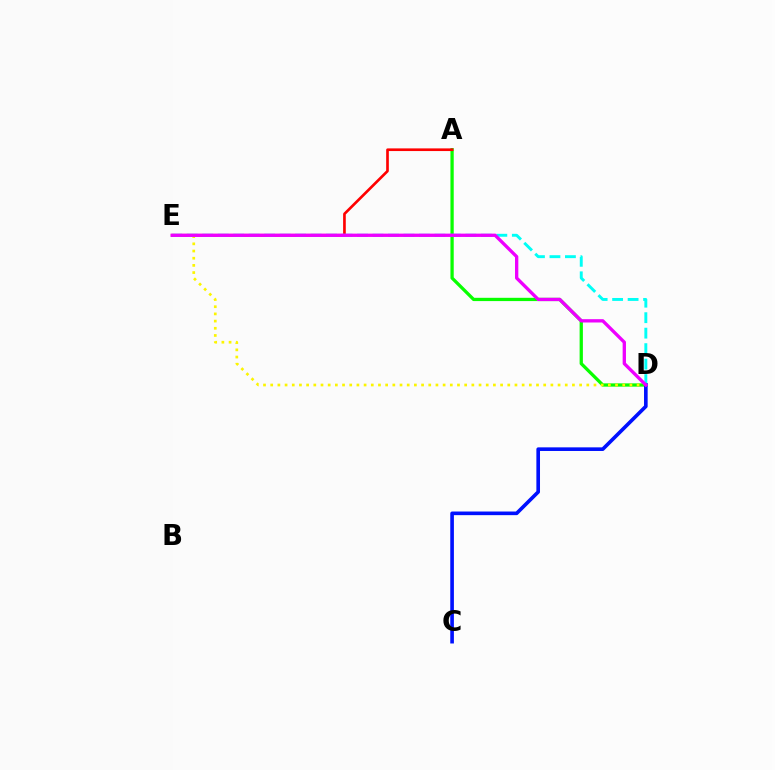{('A', 'D'): [{'color': '#08ff00', 'line_style': 'solid', 'thickness': 2.36}], ('D', 'E'): [{'color': '#fcf500', 'line_style': 'dotted', 'thickness': 1.95}, {'color': '#00fff6', 'line_style': 'dashed', 'thickness': 2.1}, {'color': '#ee00ff', 'line_style': 'solid', 'thickness': 2.39}], ('A', 'E'): [{'color': '#ff0000', 'line_style': 'solid', 'thickness': 1.92}], ('C', 'D'): [{'color': '#0010ff', 'line_style': 'solid', 'thickness': 2.61}]}